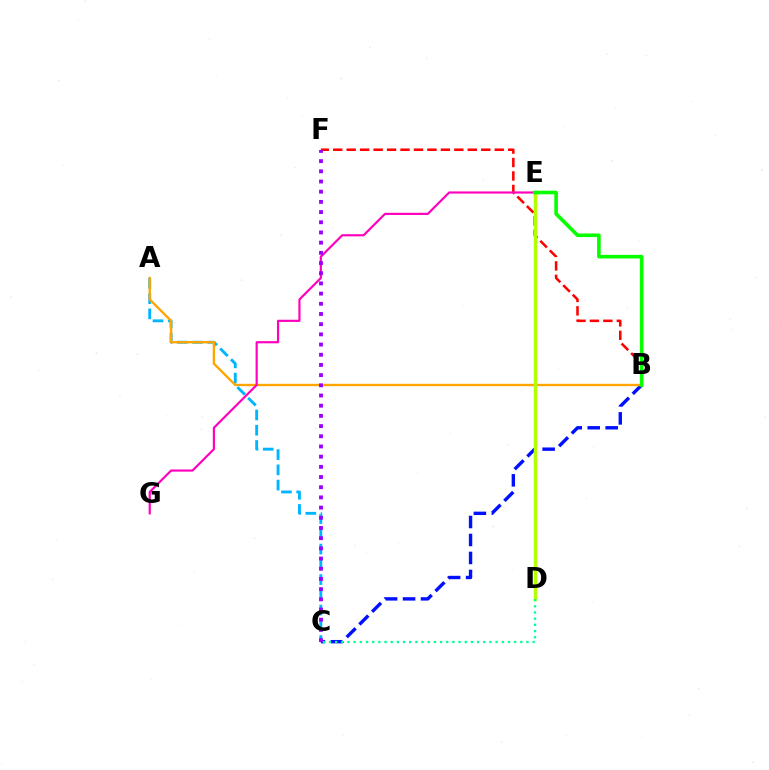{('A', 'C'): [{'color': '#00b5ff', 'line_style': 'dashed', 'thickness': 2.07}], ('B', 'C'): [{'color': '#0010ff', 'line_style': 'dashed', 'thickness': 2.44}], ('B', 'F'): [{'color': '#ff0000', 'line_style': 'dashed', 'thickness': 1.83}], ('A', 'B'): [{'color': '#ffa500', 'line_style': 'solid', 'thickness': 1.69}], ('D', 'E'): [{'color': '#b3ff00', 'line_style': 'solid', 'thickness': 2.49}], ('E', 'G'): [{'color': '#ff00bd', 'line_style': 'solid', 'thickness': 1.56}], ('B', 'E'): [{'color': '#08ff00', 'line_style': 'solid', 'thickness': 2.6}], ('C', 'D'): [{'color': '#00ff9d', 'line_style': 'dotted', 'thickness': 1.68}], ('C', 'F'): [{'color': '#9b00ff', 'line_style': 'dotted', 'thickness': 2.77}]}